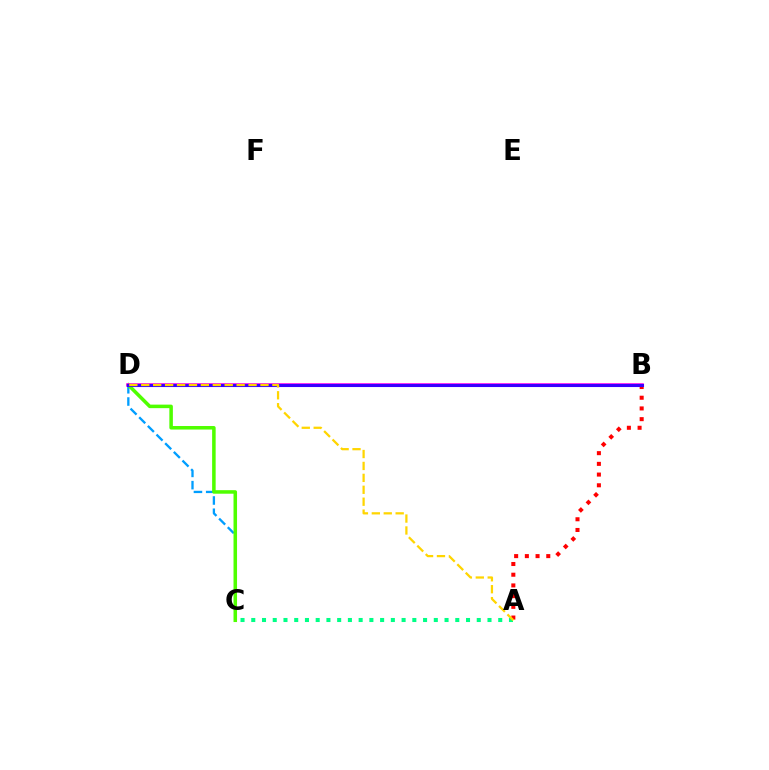{('A', 'B'): [{'color': '#ff0000', 'line_style': 'dotted', 'thickness': 2.91}], ('C', 'D'): [{'color': '#009eff', 'line_style': 'dashed', 'thickness': 1.66}, {'color': '#4fff00', 'line_style': 'solid', 'thickness': 2.54}], ('A', 'C'): [{'color': '#00ff86', 'line_style': 'dotted', 'thickness': 2.92}], ('B', 'D'): [{'color': '#ff00ed', 'line_style': 'solid', 'thickness': 2.57}, {'color': '#3700ff', 'line_style': 'solid', 'thickness': 2.22}], ('A', 'D'): [{'color': '#ffd500', 'line_style': 'dashed', 'thickness': 1.62}]}